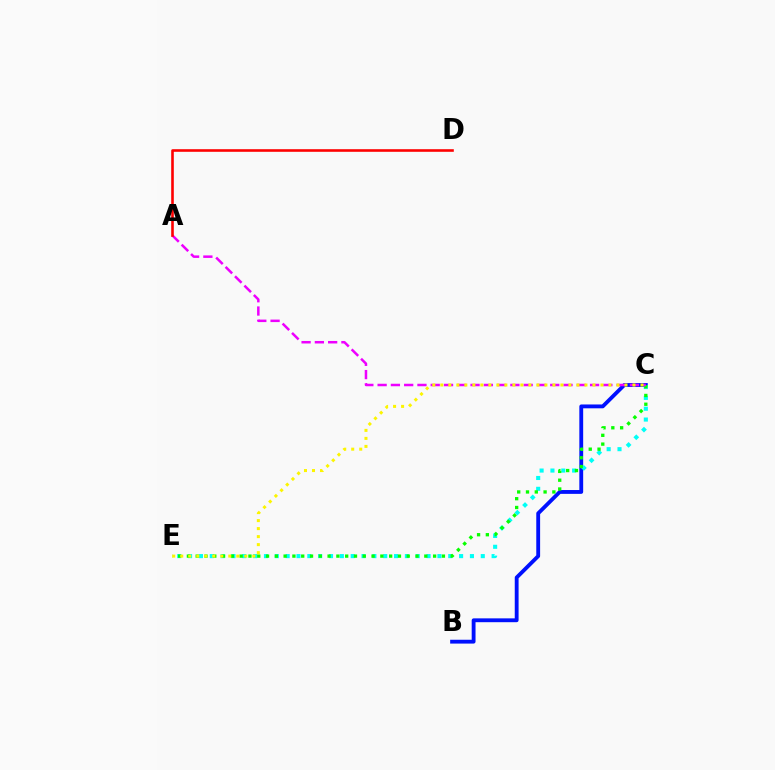{('B', 'C'): [{'color': '#0010ff', 'line_style': 'solid', 'thickness': 2.76}], ('C', 'E'): [{'color': '#00fff6', 'line_style': 'dotted', 'thickness': 2.95}, {'color': '#08ff00', 'line_style': 'dotted', 'thickness': 2.39}, {'color': '#fcf500', 'line_style': 'dotted', 'thickness': 2.18}], ('A', 'C'): [{'color': '#ee00ff', 'line_style': 'dashed', 'thickness': 1.8}], ('A', 'D'): [{'color': '#ff0000', 'line_style': 'solid', 'thickness': 1.87}]}